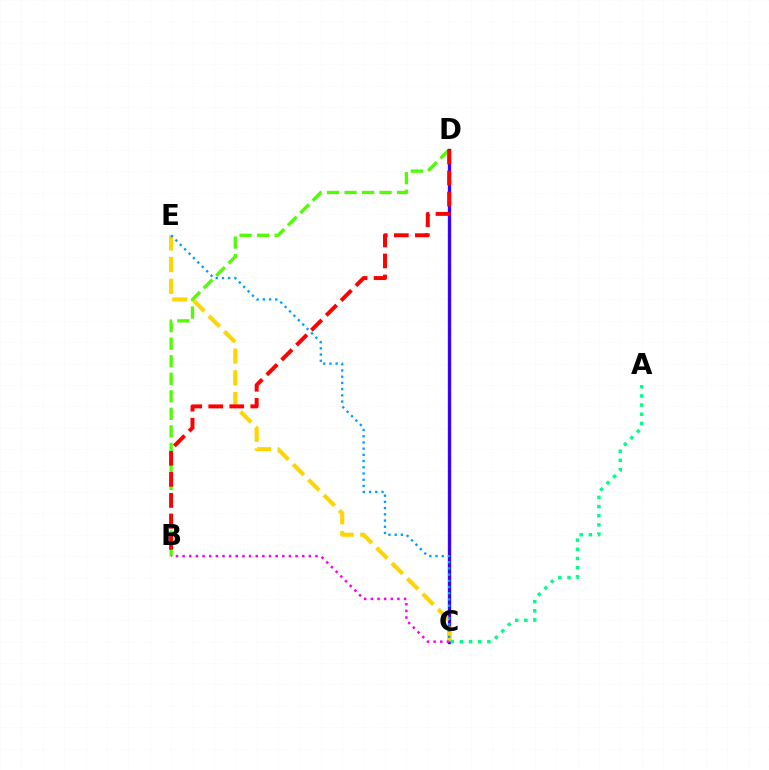{('B', 'D'): [{'color': '#4fff00', 'line_style': 'dashed', 'thickness': 2.38}, {'color': '#ff0000', 'line_style': 'dashed', 'thickness': 2.85}], ('C', 'D'): [{'color': '#3700ff', 'line_style': 'solid', 'thickness': 2.39}], ('C', 'E'): [{'color': '#ffd500', 'line_style': 'dashed', 'thickness': 2.96}, {'color': '#009eff', 'line_style': 'dotted', 'thickness': 1.69}], ('B', 'C'): [{'color': '#ff00ed', 'line_style': 'dotted', 'thickness': 1.81}], ('A', 'C'): [{'color': '#00ff86', 'line_style': 'dotted', 'thickness': 2.49}]}